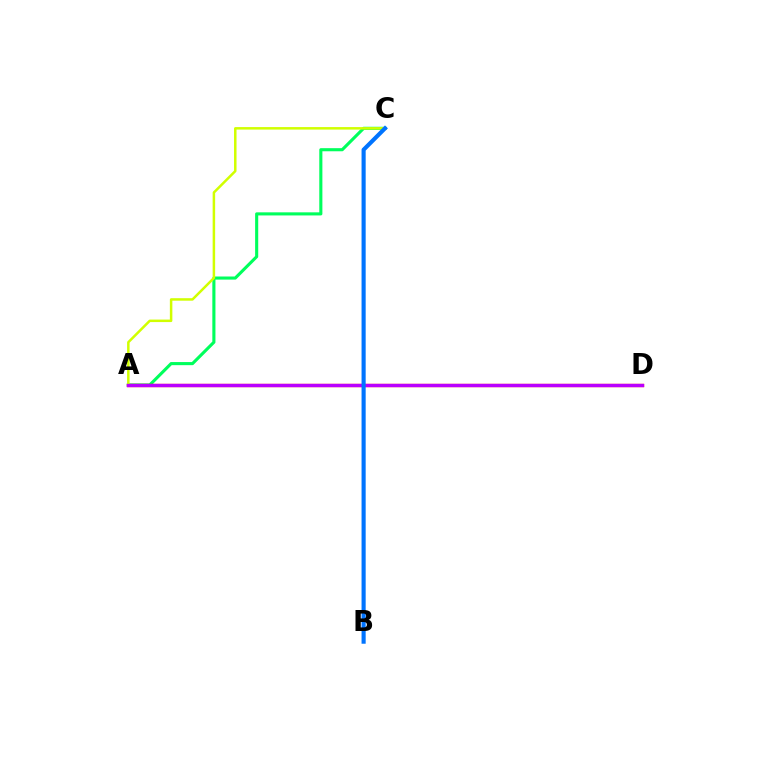{('A', 'C'): [{'color': '#00ff5c', 'line_style': 'solid', 'thickness': 2.23}, {'color': '#d1ff00', 'line_style': 'solid', 'thickness': 1.8}], ('A', 'D'): [{'color': '#ff0000', 'line_style': 'solid', 'thickness': 2.4}, {'color': '#b900ff', 'line_style': 'solid', 'thickness': 2.36}], ('B', 'C'): [{'color': '#0074ff', 'line_style': 'solid', 'thickness': 2.97}]}